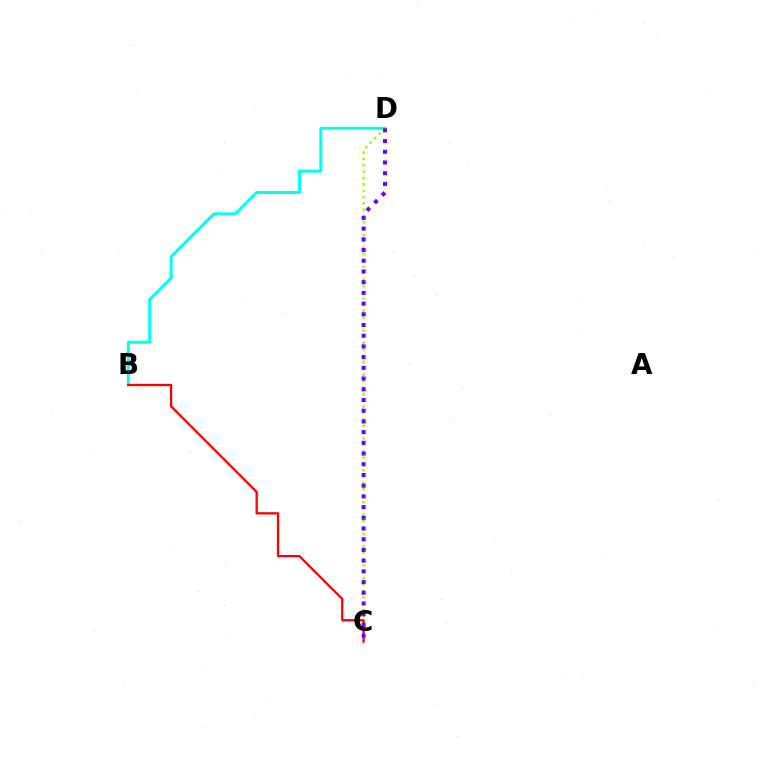{('B', 'D'): [{'color': '#00fff6', 'line_style': 'solid', 'thickness': 2.18}], ('C', 'D'): [{'color': '#84ff00', 'line_style': 'dotted', 'thickness': 1.73}, {'color': '#7200ff', 'line_style': 'dotted', 'thickness': 2.91}], ('B', 'C'): [{'color': '#ff0000', 'line_style': 'solid', 'thickness': 1.65}]}